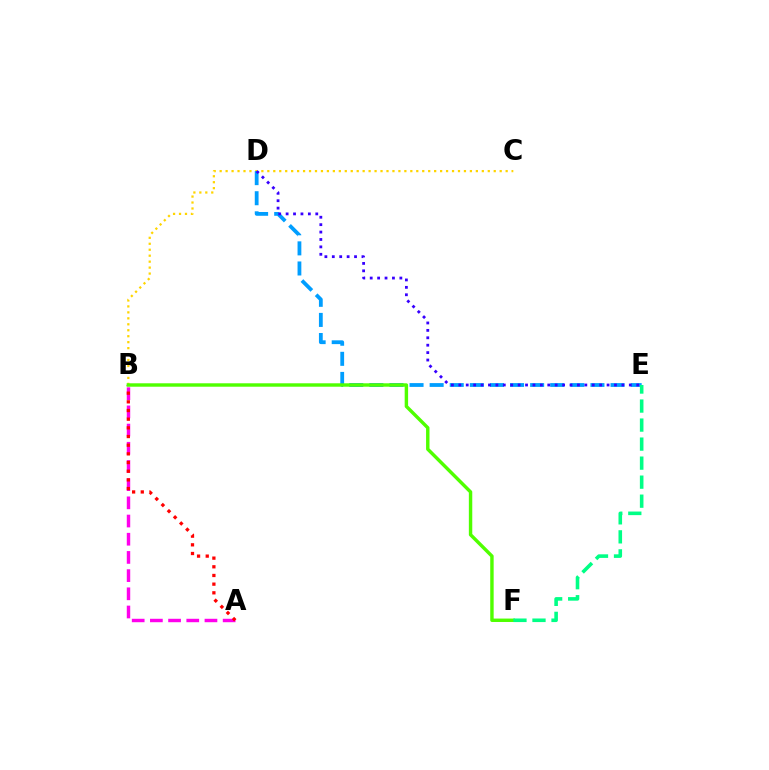{('A', 'B'): [{'color': '#ff00ed', 'line_style': 'dashed', 'thickness': 2.47}, {'color': '#ff0000', 'line_style': 'dotted', 'thickness': 2.36}], ('B', 'C'): [{'color': '#ffd500', 'line_style': 'dotted', 'thickness': 1.62}], ('D', 'E'): [{'color': '#009eff', 'line_style': 'dashed', 'thickness': 2.73}, {'color': '#3700ff', 'line_style': 'dotted', 'thickness': 2.01}], ('B', 'F'): [{'color': '#4fff00', 'line_style': 'solid', 'thickness': 2.46}], ('E', 'F'): [{'color': '#00ff86', 'line_style': 'dashed', 'thickness': 2.58}]}